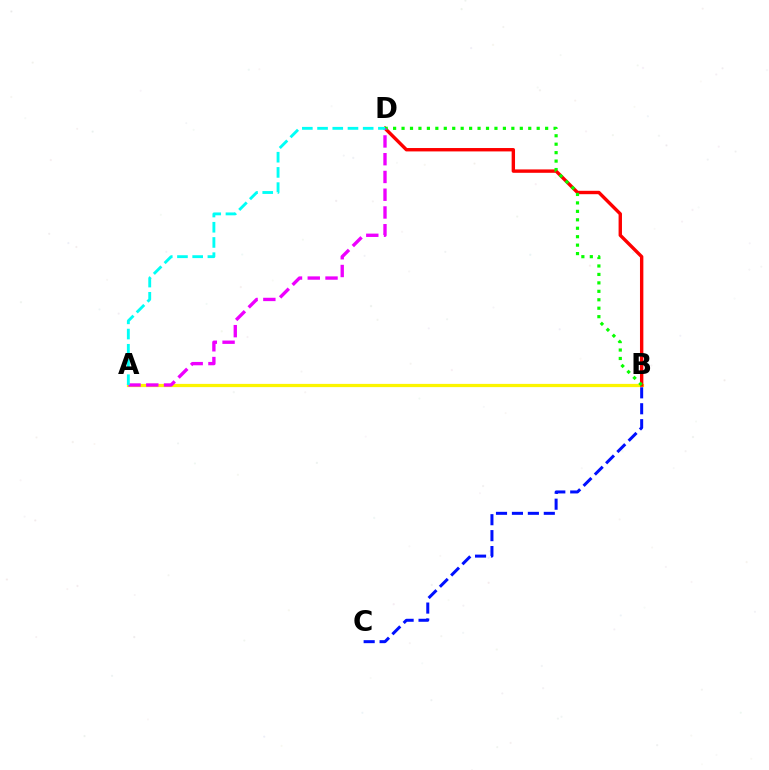{('A', 'B'): [{'color': '#fcf500', 'line_style': 'solid', 'thickness': 2.32}], ('B', 'C'): [{'color': '#0010ff', 'line_style': 'dashed', 'thickness': 2.16}], ('B', 'D'): [{'color': '#ff0000', 'line_style': 'solid', 'thickness': 2.44}, {'color': '#08ff00', 'line_style': 'dotted', 'thickness': 2.29}], ('A', 'D'): [{'color': '#ee00ff', 'line_style': 'dashed', 'thickness': 2.41}, {'color': '#00fff6', 'line_style': 'dashed', 'thickness': 2.07}]}